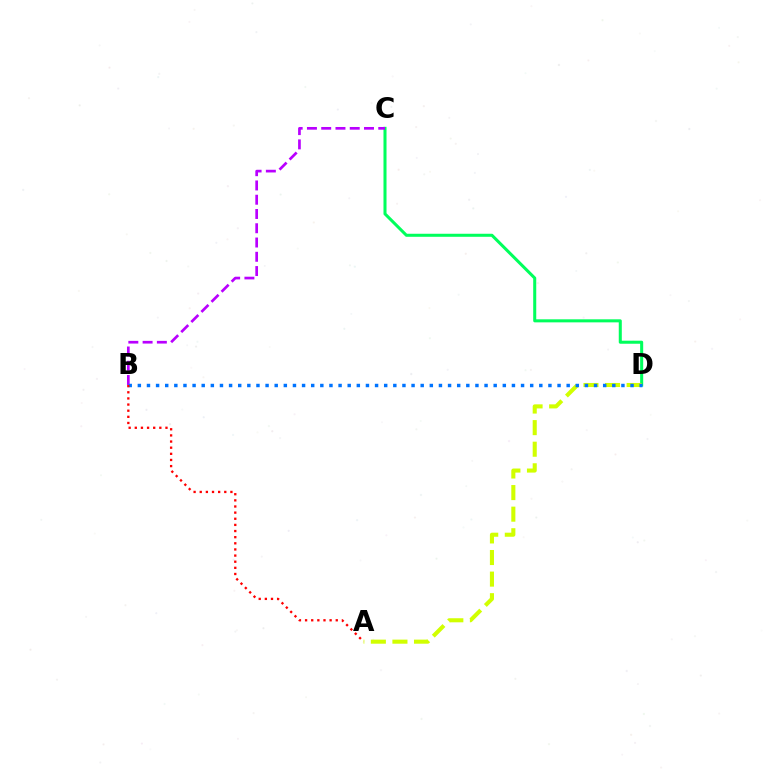{('C', 'D'): [{'color': '#00ff5c', 'line_style': 'solid', 'thickness': 2.19}], ('A', 'D'): [{'color': '#d1ff00', 'line_style': 'dashed', 'thickness': 2.93}], ('B', 'C'): [{'color': '#b900ff', 'line_style': 'dashed', 'thickness': 1.94}], ('B', 'D'): [{'color': '#0074ff', 'line_style': 'dotted', 'thickness': 2.48}], ('A', 'B'): [{'color': '#ff0000', 'line_style': 'dotted', 'thickness': 1.67}]}